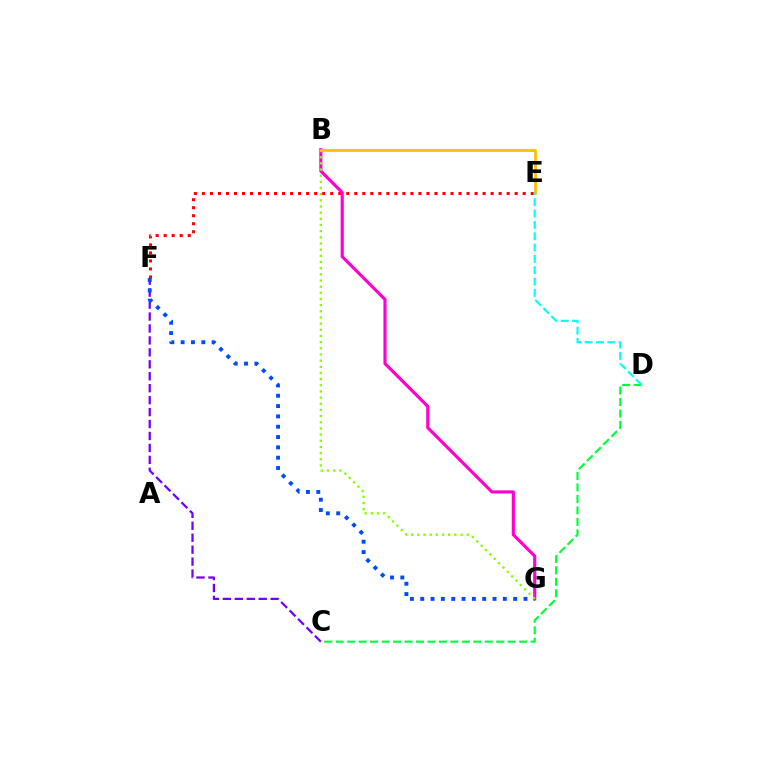{('E', 'F'): [{'color': '#ff0000', 'line_style': 'dotted', 'thickness': 2.18}], ('C', 'F'): [{'color': '#7200ff', 'line_style': 'dashed', 'thickness': 1.62}], ('C', 'D'): [{'color': '#00ff39', 'line_style': 'dashed', 'thickness': 1.56}], ('F', 'G'): [{'color': '#004bff', 'line_style': 'dotted', 'thickness': 2.81}], ('B', 'G'): [{'color': '#ff00cf', 'line_style': 'solid', 'thickness': 2.27}, {'color': '#84ff00', 'line_style': 'dotted', 'thickness': 1.67}], ('B', 'E'): [{'color': '#ffbd00', 'line_style': 'solid', 'thickness': 1.96}], ('D', 'E'): [{'color': '#00fff6', 'line_style': 'dashed', 'thickness': 1.54}]}